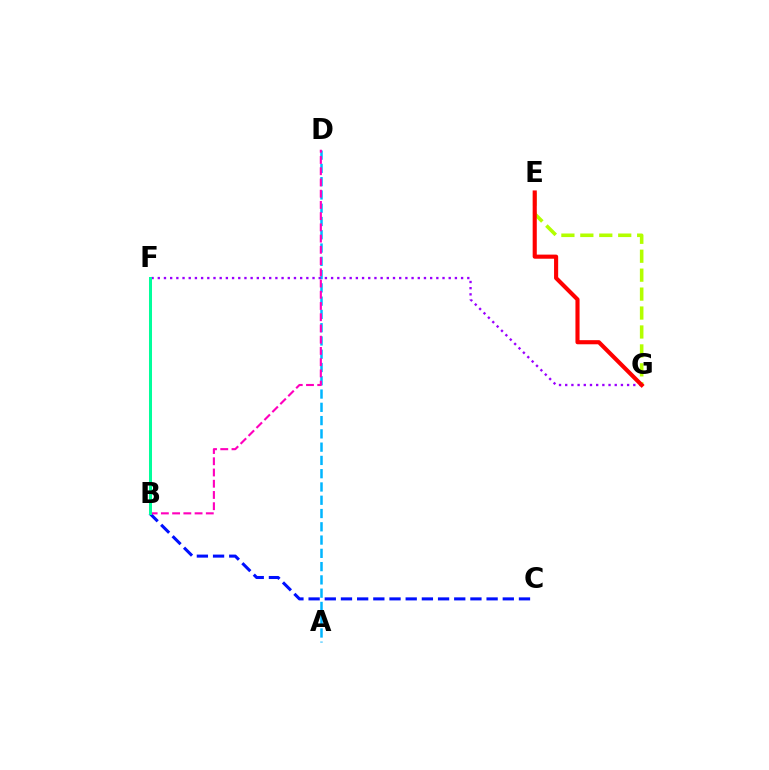{('E', 'G'): [{'color': '#b3ff00', 'line_style': 'dashed', 'thickness': 2.57}, {'color': '#ff0000', 'line_style': 'solid', 'thickness': 2.96}], ('B', 'F'): [{'color': '#08ff00', 'line_style': 'solid', 'thickness': 1.83}, {'color': '#ffa500', 'line_style': 'dashed', 'thickness': 2.17}, {'color': '#00ff9d', 'line_style': 'solid', 'thickness': 2.14}], ('A', 'D'): [{'color': '#00b5ff', 'line_style': 'dashed', 'thickness': 1.8}], ('F', 'G'): [{'color': '#9b00ff', 'line_style': 'dotted', 'thickness': 1.68}], ('B', 'C'): [{'color': '#0010ff', 'line_style': 'dashed', 'thickness': 2.2}], ('B', 'D'): [{'color': '#ff00bd', 'line_style': 'dashed', 'thickness': 1.53}]}